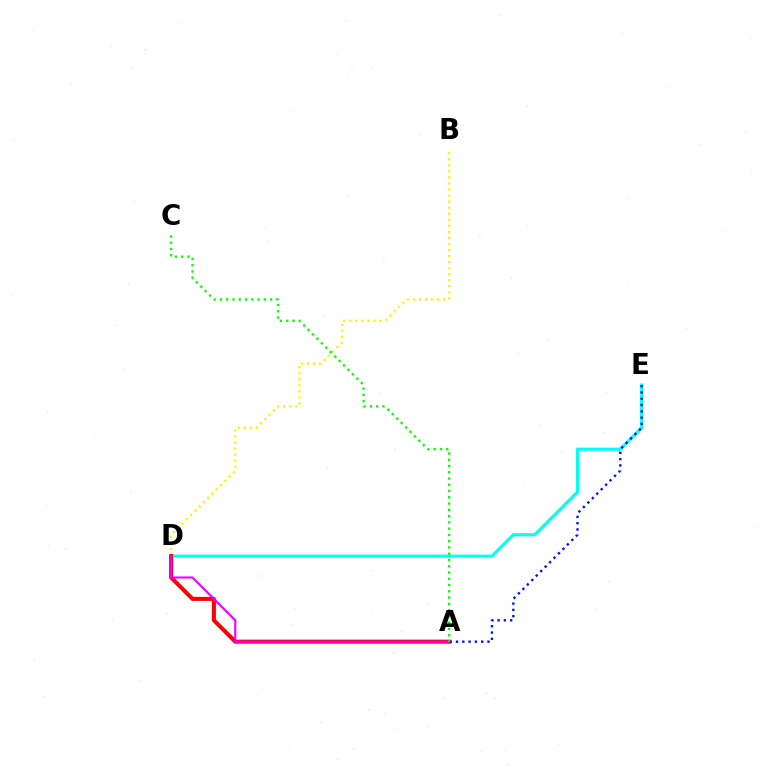{('D', 'E'): [{'color': '#00fff6', 'line_style': 'solid', 'thickness': 2.23}], ('B', 'D'): [{'color': '#fcf500', 'line_style': 'dotted', 'thickness': 1.64}], ('A', 'D'): [{'color': '#ff0000', 'line_style': 'solid', 'thickness': 2.91}, {'color': '#ee00ff', 'line_style': 'solid', 'thickness': 1.51}], ('A', 'E'): [{'color': '#0010ff', 'line_style': 'dotted', 'thickness': 1.71}], ('A', 'C'): [{'color': '#08ff00', 'line_style': 'dotted', 'thickness': 1.7}]}